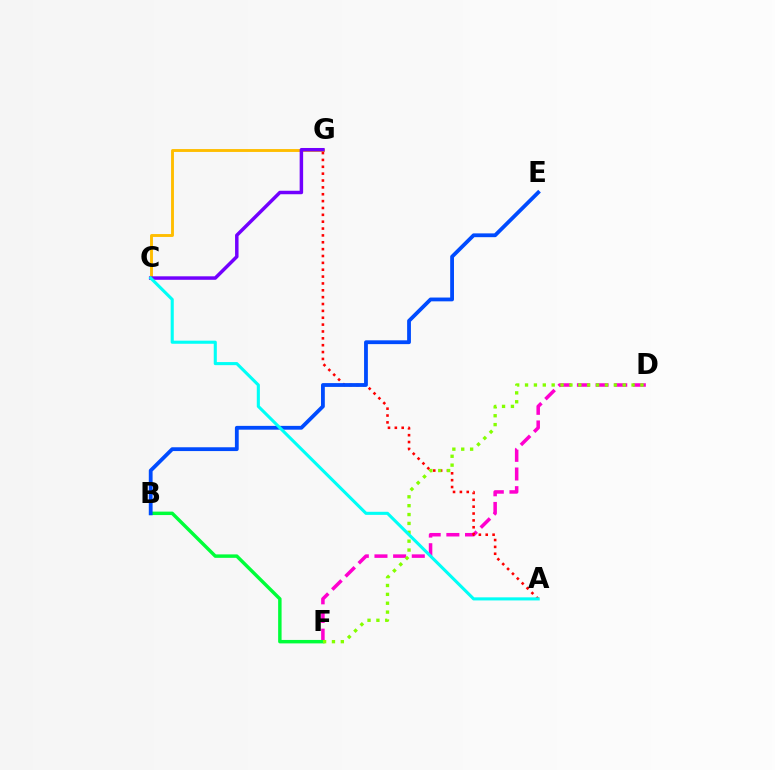{('D', 'F'): [{'color': '#ff00cf', 'line_style': 'dashed', 'thickness': 2.53}, {'color': '#84ff00', 'line_style': 'dotted', 'thickness': 2.41}], ('C', 'G'): [{'color': '#ffbd00', 'line_style': 'solid', 'thickness': 2.07}, {'color': '#7200ff', 'line_style': 'solid', 'thickness': 2.5}], ('A', 'G'): [{'color': '#ff0000', 'line_style': 'dotted', 'thickness': 1.86}], ('B', 'F'): [{'color': '#00ff39', 'line_style': 'solid', 'thickness': 2.48}], ('B', 'E'): [{'color': '#004bff', 'line_style': 'solid', 'thickness': 2.74}], ('A', 'C'): [{'color': '#00fff6', 'line_style': 'solid', 'thickness': 2.22}]}